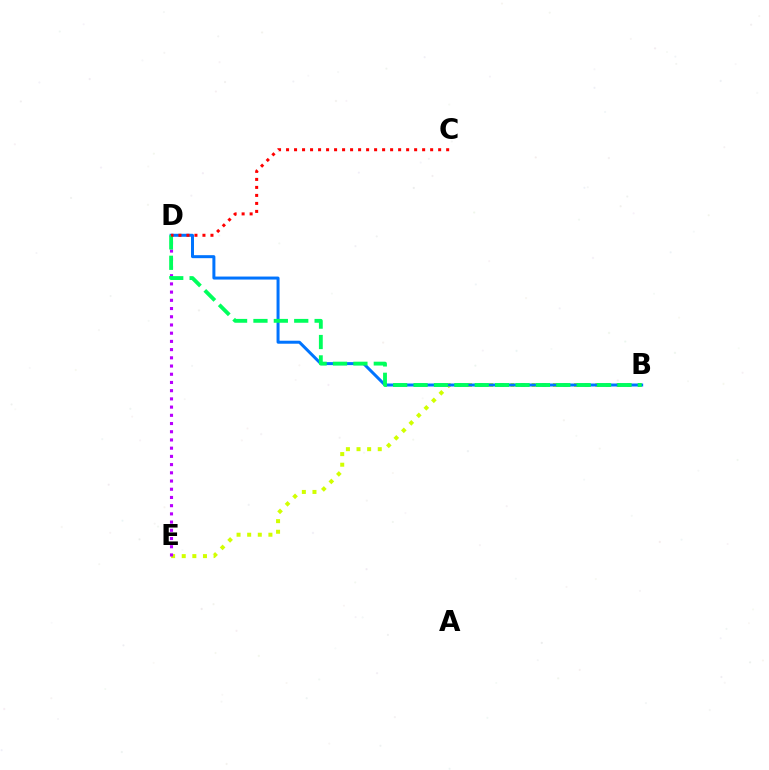{('B', 'E'): [{'color': '#d1ff00', 'line_style': 'dotted', 'thickness': 2.88}], ('B', 'D'): [{'color': '#0074ff', 'line_style': 'solid', 'thickness': 2.16}, {'color': '#00ff5c', 'line_style': 'dashed', 'thickness': 2.77}], ('D', 'E'): [{'color': '#b900ff', 'line_style': 'dotted', 'thickness': 2.23}], ('C', 'D'): [{'color': '#ff0000', 'line_style': 'dotted', 'thickness': 2.18}]}